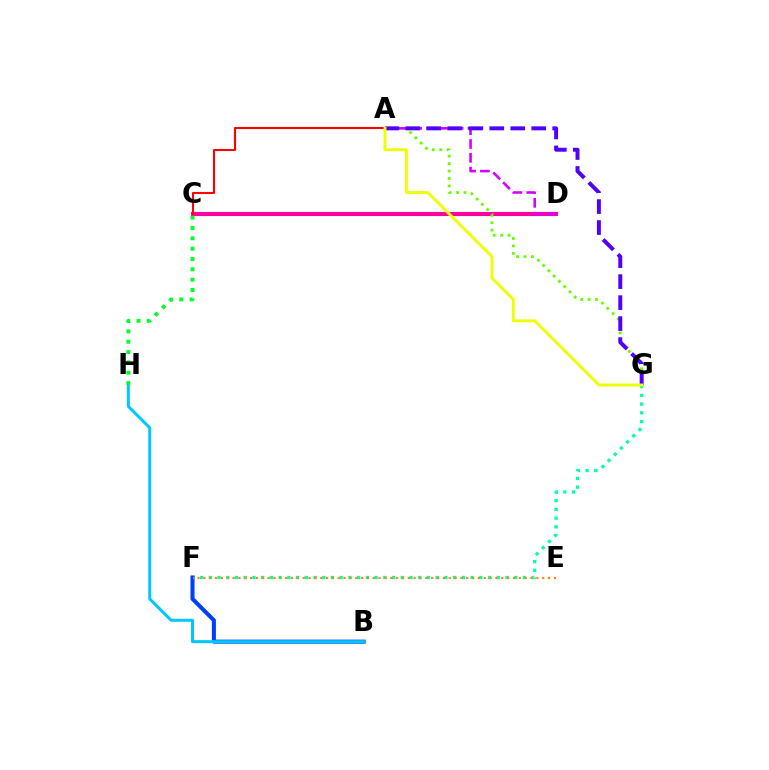{('C', 'D'): [{'color': '#ff00a0', 'line_style': 'solid', 'thickness': 2.96}], ('A', 'G'): [{'color': '#66ff00', 'line_style': 'dotted', 'thickness': 2.02}, {'color': '#4f00ff', 'line_style': 'dashed', 'thickness': 2.85}, {'color': '#eeff00', 'line_style': 'solid', 'thickness': 2.09}], ('A', 'D'): [{'color': '#d600ff', 'line_style': 'dashed', 'thickness': 1.88}], ('F', 'G'): [{'color': '#00ffaf', 'line_style': 'dotted', 'thickness': 2.37}], ('A', 'C'): [{'color': '#ff0000', 'line_style': 'solid', 'thickness': 1.51}], ('B', 'F'): [{'color': '#003fff', 'line_style': 'solid', 'thickness': 2.92}], ('B', 'H'): [{'color': '#00c7ff', 'line_style': 'solid', 'thickness': 2.16}], ('E', 'F'): [{'color': '#ff8800', 'line_style': 'dotted', 'thickness': 1.59}], ('C', 'H'): [{'color': '#00ff27', 'line_style': 'dotted', 'thickness': 2.81}]}